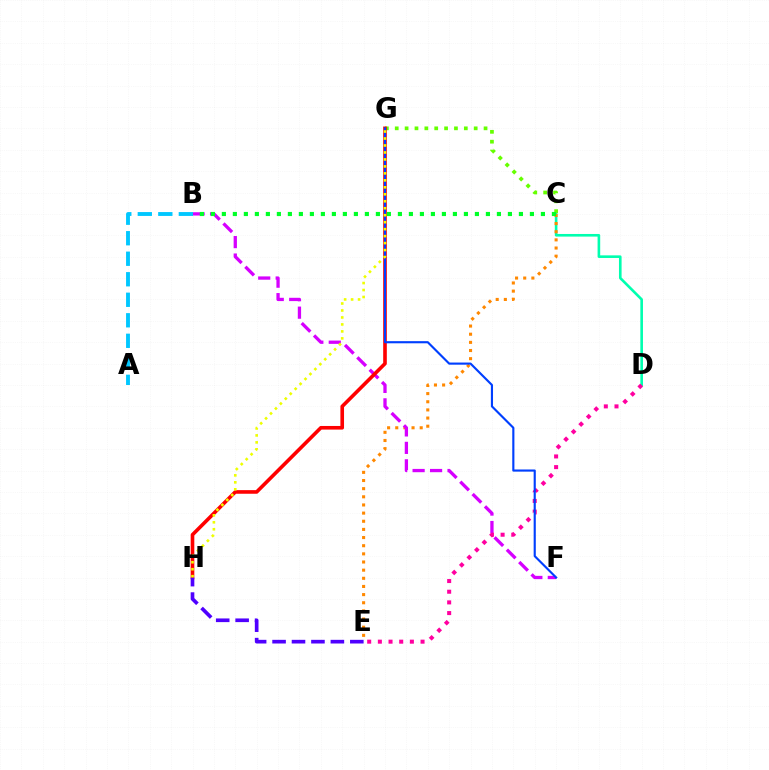{('C', 'D'): [{'color': '#00ffaf', 'line_style': 'solid', 'thickness': 1.89}], ('C', 'E'): [{'color': '#ff8800', 'line_style': 'dotted', 'thickness': 2.21}], ('B', 'F'): [{'color': '#d600ff', 'line_style': 'dashed', 'thickness': 2.37}], ('C', 'G'): [{'color': '#66ff00', 'line_style': 'dotted', 'thickness': 2.68}], ('D', 'E'): [{'color': '#ff00a0', 'line_style': 'dotted', 'thickness': 2.9}], ('G', 'H'): [{'color': '#ff0000', 'line_style': 'solid', 'thickness': 2.61}, {'color': '#eeff00', 'line_style': 'dotted', 'thickness': 1.89}], ('F', 'G'): [{'color': '#003fff', 'line_style': 'solid', 'thickness': 1.54}], ('A', 'B'): [{'color': '#00c7ff', 'line_style': 'dashed', 'thickness': 2.79}], ('E', 'H'): [{'color': '#4f00ff', 'line_style': 'dashed', 'thickness': 2.64}], ('B', 'C'): [{'color': '#00ff27', 'line_style': 'dotted', 'thickness': 2.99}]}